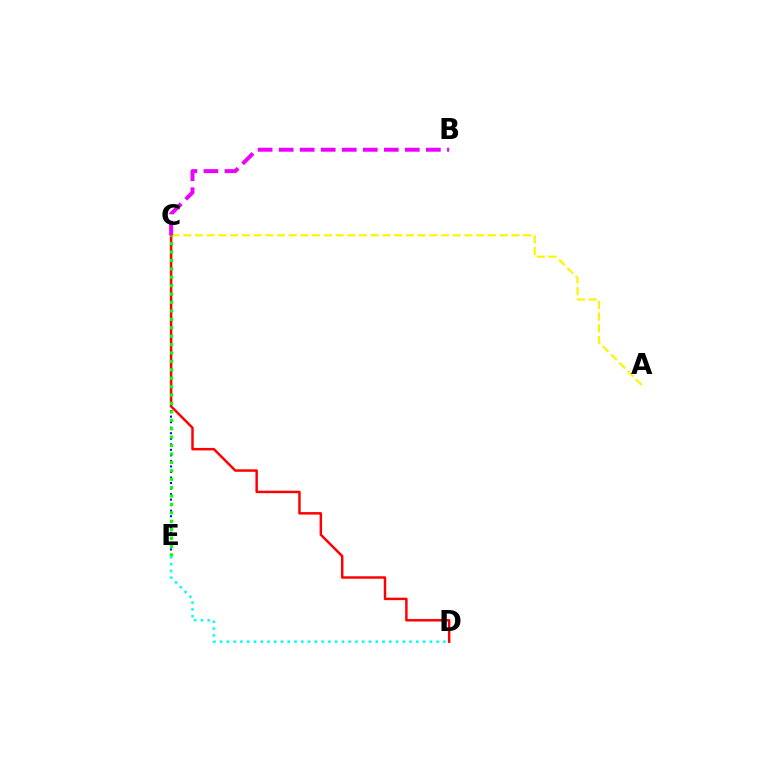{('C', 'E'): [{'color': '#0010ff', 'line_style': 'dotted', 'thickness': 1.5}, {'color': '#08ff00', 'line_style': 'dotted', 'thickness': 2.29}], ('C', 'D'): [{'color': '#ff0000', 'line_style': 'solid', 'thickness': 1.78}], ('A', 'C'): [{'color': '#fcf500', 'line_style': 'dashed', 'thickness': 1.59}], ('D', 'E'): [{'color': '#00fff6', 'line_style': 'dotted', 'thickness': 1.84}], ('B', 'C'): [{'color': '#ee00ff', 'line_style': 'dashed', 'thickness': 2.86}]}